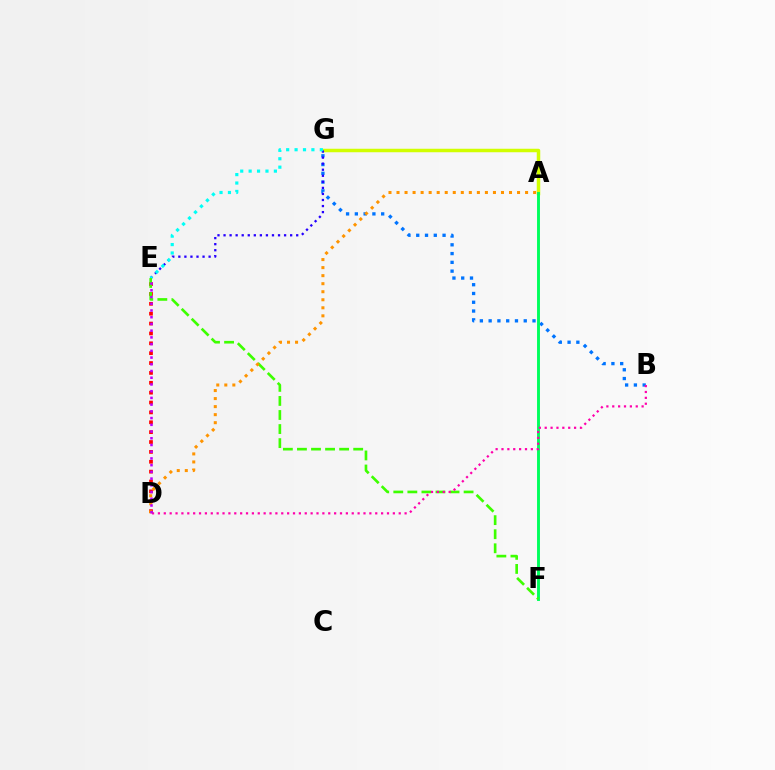{('A', 'G'): [{'color': '#d1ff00', 'line_style': 'solid', 'thickness': 2.51}], ('B', 'G'): [{'color': '#0074ff', 'line_style': 'dotted', 'thickness': 2.38}], ('E', 'G'): [{'color': '#2500ff', 'line_style': 'dotted', 'thickness': 1.64}, {'color': '#00fff6', 'line_style': 'dotted', 'thickness': 2.29}], ('D', 'E'): [{'color': '#ff0000', 'line_style': 'dotted', 'thickness': 2.68}, {'color': '#b900ff', 'line_style': 'dotted', 'thickness': 1.83}], ('A', 'F'): [{'color': '#00ff5c', 'line_style': 'solid', 'thickness': 2.09}], ('E', 'F'): [{'color': '#3dff00', 'line_style': 'dashed', 'thickness': 1.91}], ('B', 'D'): [{'color': '#ff00ac', 'line_style': 'dotted', 'thickness': 1.6}], ('A', 'D'): [{'color': '#ff9400', 'line_style': 'dotted', 'thickness': 2.18}]}